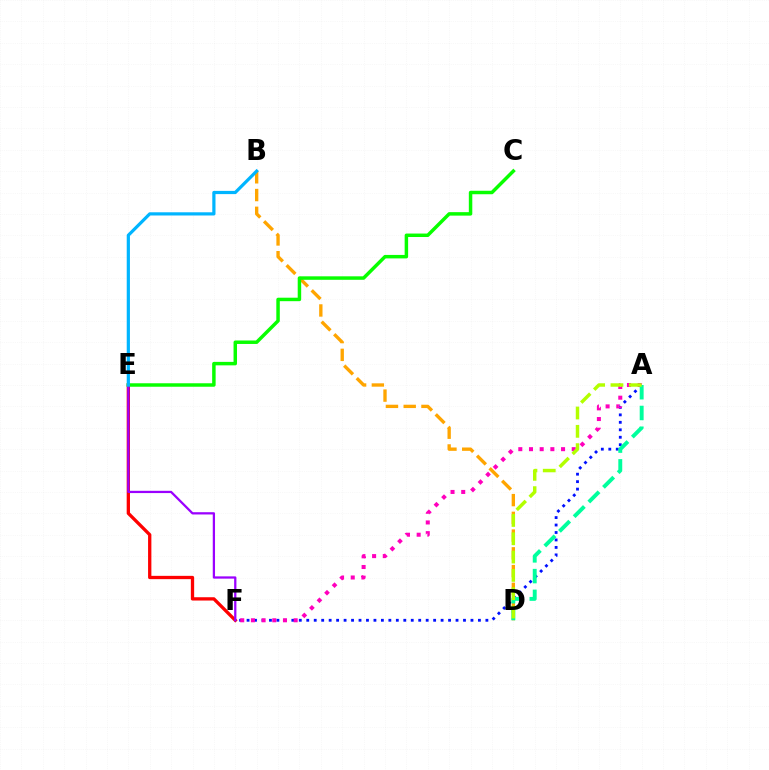{('B', 'D'): [{'color': '#ffa500', 'line_style': 'dashed', 'thickness': 2.41}], ('E', 'F'): [{'color': '#ff0000', 'line_style': 'solid', 'thickness': 2.38}, {'color': '#9b00ff', 'line_style': 'solid', 'thickness': 1.63}], ('C', 'E'): [{'color': '#08ff00', 'line_style': 'solid', 'thickness': 2.5}], ('A', 'F'): [{'color': '#0010ff', 'line_style': 'dotted', 'thickness': 2.03}, {'color': '#ff00bd', 'line_style': 'dotted', 'thickness': 2.9}], ('A', 'D'): [{'color': '#00ff9d', 'line_style': 'dashed', 'thickness': 2.82}, {'color': '#b3ff00', 'line_style': 'dashed', 'thickness': 2.49}], ('B', 'E'): [{'color': '#00b5ff', 'line_style': 'solid', 'thickness': 2.31}]}